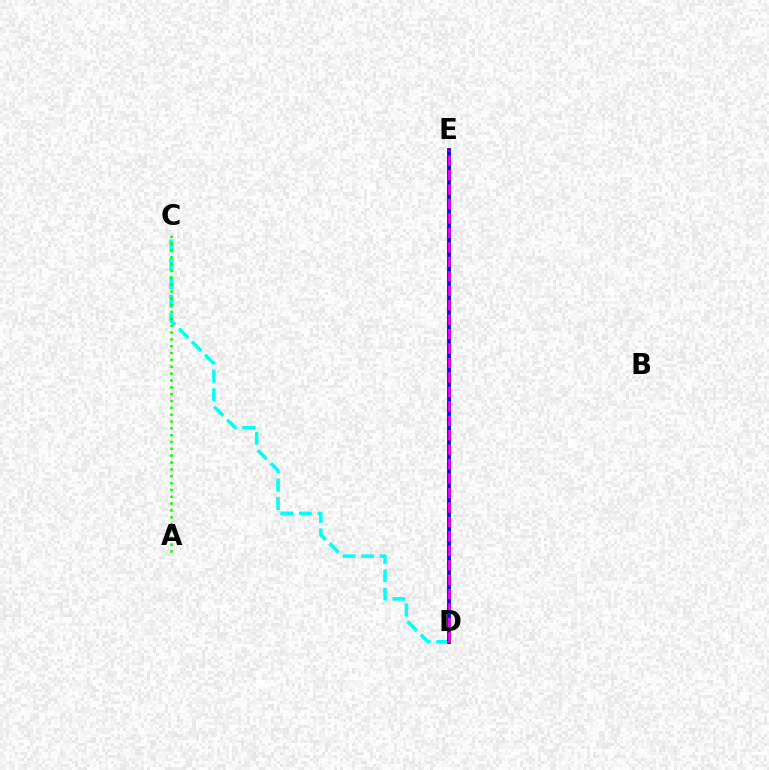{('D', 'E'): [{'color': '#fcf500', 'line_style': 'solid', 'thickness': 1.82}, {'color': '#0010ff', 'line_style': 'solid', 'thickness': 2.76}, {'color': '#ff0000', 'line_style': 'dotted', 'thickness': 1.96}, {'color': '#ee00ff', 'line_style': 'dashed', 'thickness': 1.96}], ('C', 'D'): [{'color': '#00fff6', 'line_style': 'dashed', 'thickness': 2.51}], ('A', 'C'): [{'color': '#08ff00', 'line_style': 'dotted', 'thickness': 1.86}]}